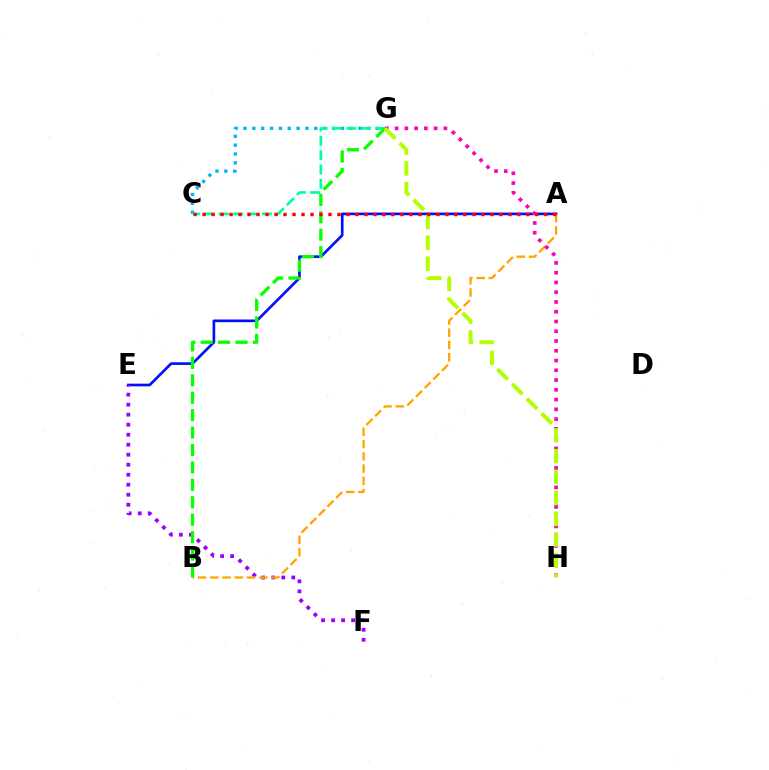{('A', 'E'): [{'color': '#0010ff', 'line_style': 'solid', 'thickness': 1.92}], ('C', 'G'): [{'color': '#00b5ff', 'line_style': 'dotted', 'thickness': 2.4}, {'color': '#00ff9d', 'line_style': 'dashed', 'thickness': 1.95}], ('E', 'F'): [{'color': '#9b00ff', 'line_style': 'dotted', 'thickness': 2.72}], ('A', 'B'): [{'color': '#ffa500', 'line_style': 'dashed', 'thickness': 1.67}], ('B', 'G'): [{'color': '#08ff00', 'line_style': 'dashed', 'thickness': 2.37}], ('G', 'H'): [{'color': '#ff00bd', 'line_style': 'dotted', 'thickness': 2.65}, {'color': '#b3ff00', 'line_style': 'dashed', 'thickness': 2.83}], ('A', 'C'): [{'color': '#ff0000', 'line_style': 'dotted', 'thickness': 2.44}]}